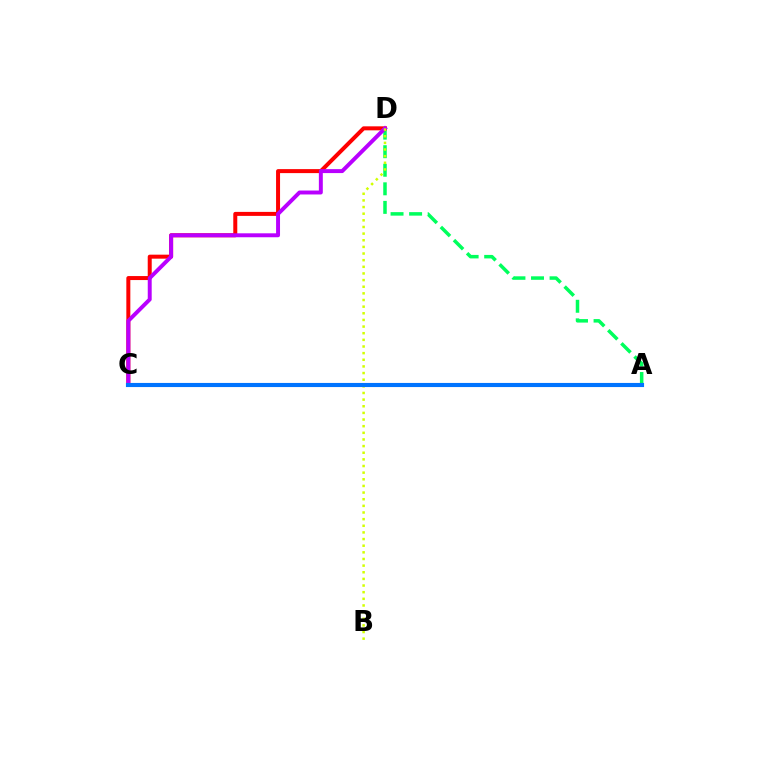{('A', 'D'): [{'color': '#00ff5c', 'line_style': 'dashed', 'thickness': 2.52}], ('C', 'D'): [{'color': '#ff0000', 'line_style': 'solid', 'thickness': 2.88}, {'color': '#b900ff', 'line_style': 'solid', 'thickness': 2.84}], ('B', 'D'): [{'color': '#d1ff00', 'line_style': 'dotted', 'thickness': 1.8}], ('A', 'C'): [{'color': '#0074ff', 'line_style': 'solid', 'thickness': 2.96}]}